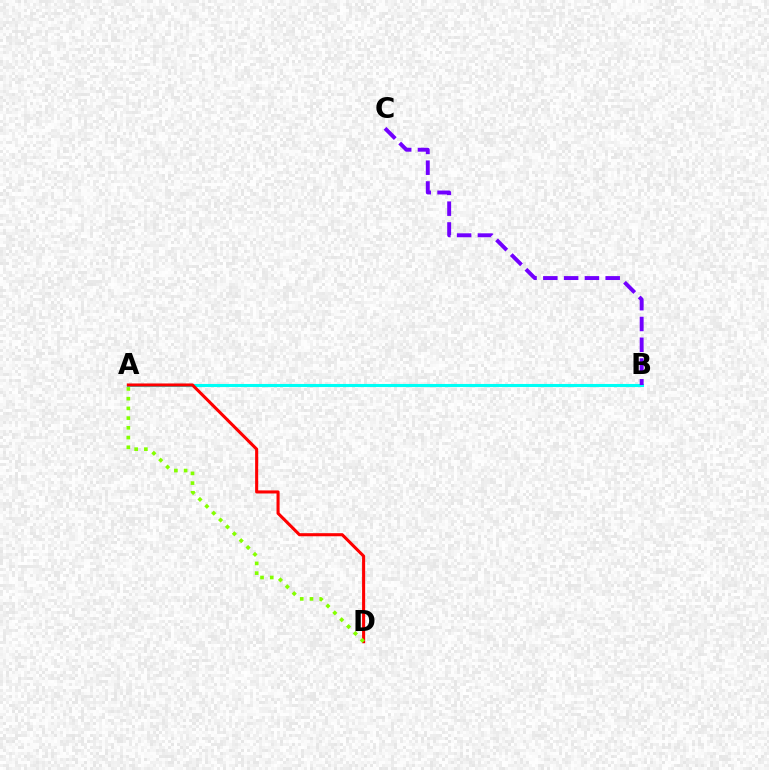{('A', 'B'): [{'color': '#00fff6', 'line_style': 'solid', 'thickness': 2.21}], ('A', 'D'): [{'color': '#ff0000', 'line_style': 'solid', 'thickness': 2.21}, {'color': '#84ff00', 'line_style': 'dotted', 'thickness': 2.64}], ('B', 'C'): [{'color': '#7200ff', 'line_style': 'dashed', 'thickness': 2.82}]}